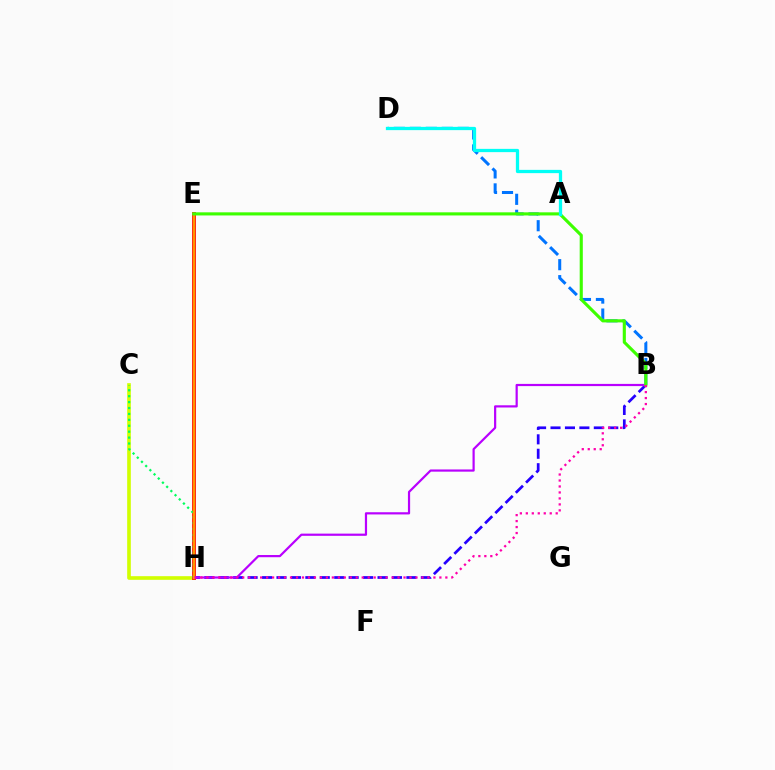{('C', 'H'): [{'color': '#d1ff00', 'line_style': 'solid', 'thickness': 2.63}, {'color': '#00ff5c', 'line_style': 'dotted', 'thickness': 1.61}], ('E', 'H'): [{'color': '#ff0000', 'line_style': 'solid', 'thickness': 2.72}, {'color': '#ff9400', 'line_style': 'solid', 'thickness': 1.69}], ('B', 'D'): [{'color': '#0074ff', 'line_style': 'dashed', 'thickness': 2.17}], ('B', 'H'): [{'color': '#2500ff', 'line_style': 'dashed', 'thickness': 1.96}, {'color': '#b900ff', 'line_style': 'solid', 'thickness': 1.58}, {'color': '#ff00ac', 'line_style': 'dotted', 'thickness': 1.62}], ('B', 'E'): [{'color': '#3dff00', 'line_style': 'solid', 'thickness': 2.25}], ('A', 'D'): [{'color': '#00fff6', 'line_style': 'solid', 'thickness': 2.35}]}